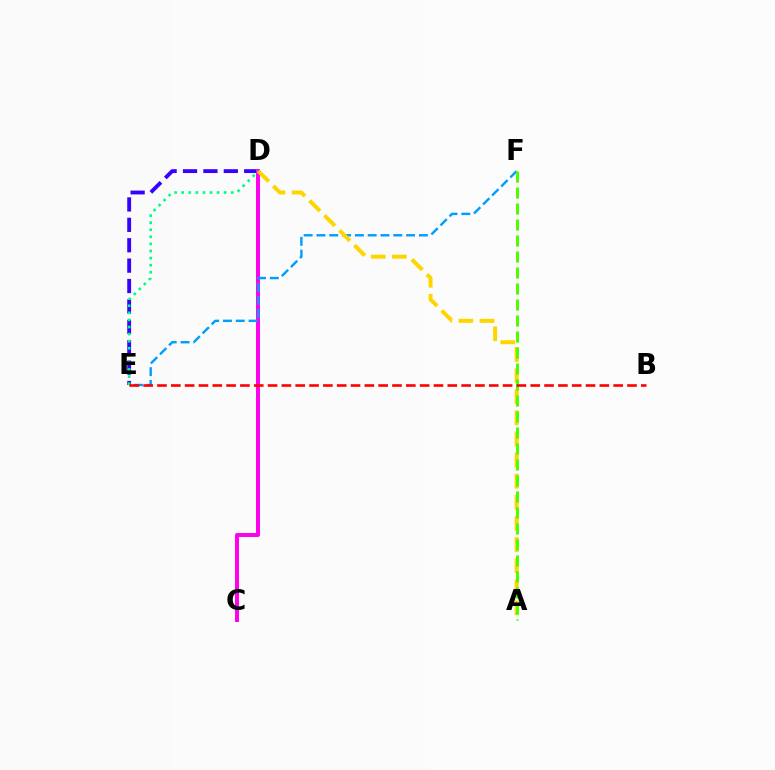{('D', 'E'): [{'color': '#3700ff', 'line_style': 'dashed', 'thickness': 2.77}, {'color': '#00ff86', 'line_style': 'dotted', 'thickness': 1.92}], ('C', 'D'): [{'color': '#ff00ed', 'line_style': 'solid', 'thickness': 2.85}], ('E', 'F'): [{'color': '#009eff', 'line_style': 'dashed', 'thickness': 1.74}], ('A', 'D'): [{'color': '#ffd500', 'line_style': 'dashed', 'thickness': 2.87}], ('A', 'F'): [{'color': '#4fff00', 'line_style': 'dashed', 'thickness': 2.17}], ('B', 'E'): [{'color': '#ff0000', 'line_style': 'dashed', 'thickness': 1.88}]}